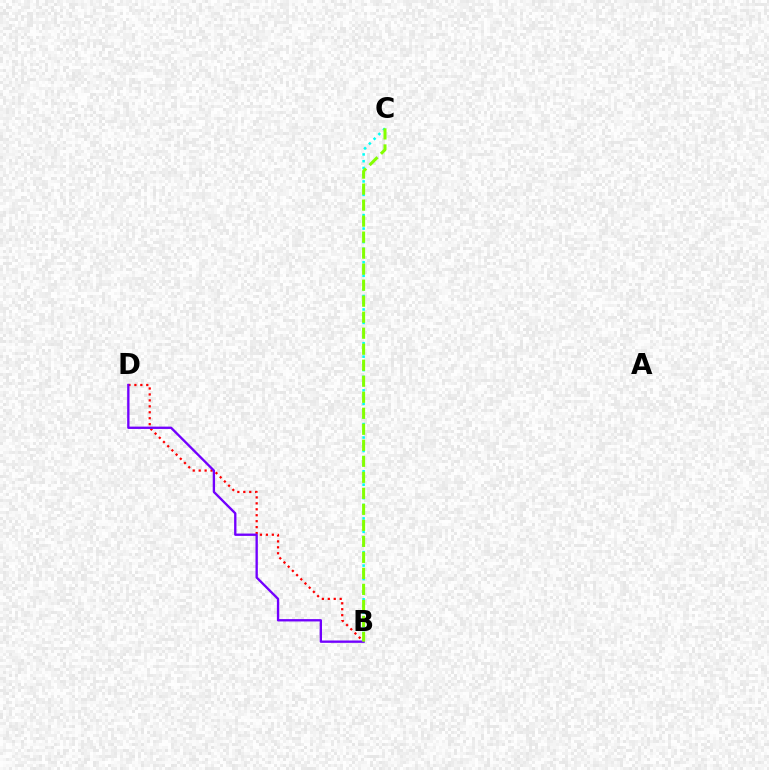{('B', 'D'): [{'color': '#ff0000', 'line_style': 'dotted', 'thickness': 1.61}, {'color': '#7200ff', 'line_style': 'solid', 'thickness': 1.68}], ('B', 'C'): [{'color': '#00fff6', 'line_style': 'dotted', 'thickness': 1.83}, {'color': '#84ff00', 'line_style': 'dashed', 'thickness': 2.18}]}